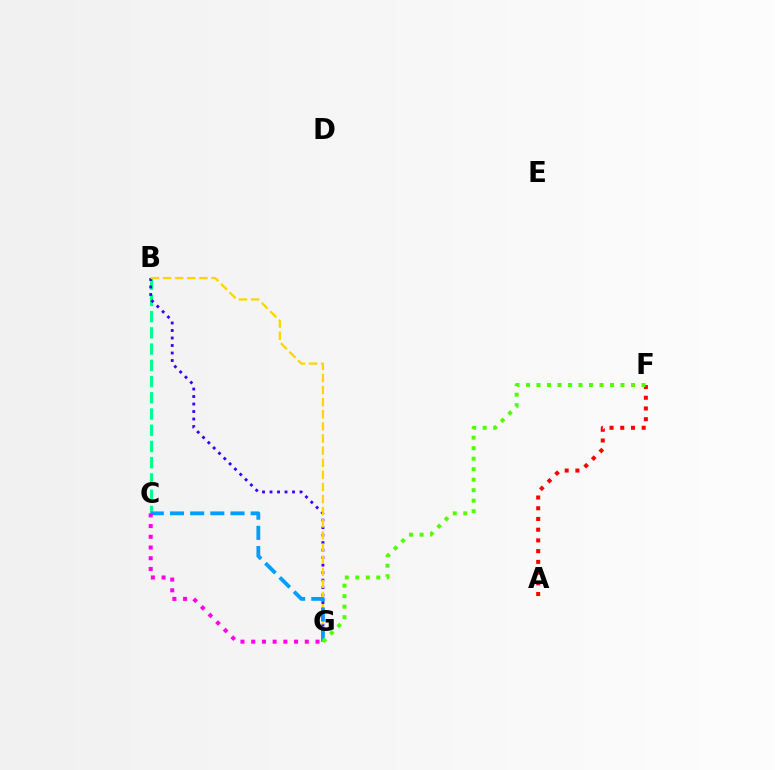{('B', 'C'): [{'color': '#00ff86', 'line_style': 'dashed', 'thickness': 2.21}], ('B', 'G'): [{'color': '#3700ff', 'line_style': 'dotted', 'thickness': 2.04}, {'color': '#ffd500', 'line_style': 'dashed', 'thickness': 1.65}], ('C', 'G'): [{'color': '#009eff', 'line_style': 'dashed', 'thickness': 2.74}, {'color': '#ff00ed', 'line_style': 'dotted', 'thickness': 2.91}], ('A', 'F'): [{'color': '#ff0000', 'line_style': 'dotted', 'thickness': 2.91}], ('F', 'G'): [{'color': '#4fff00', 'line_style': 'dotted', 'thickness': 2.85}]}